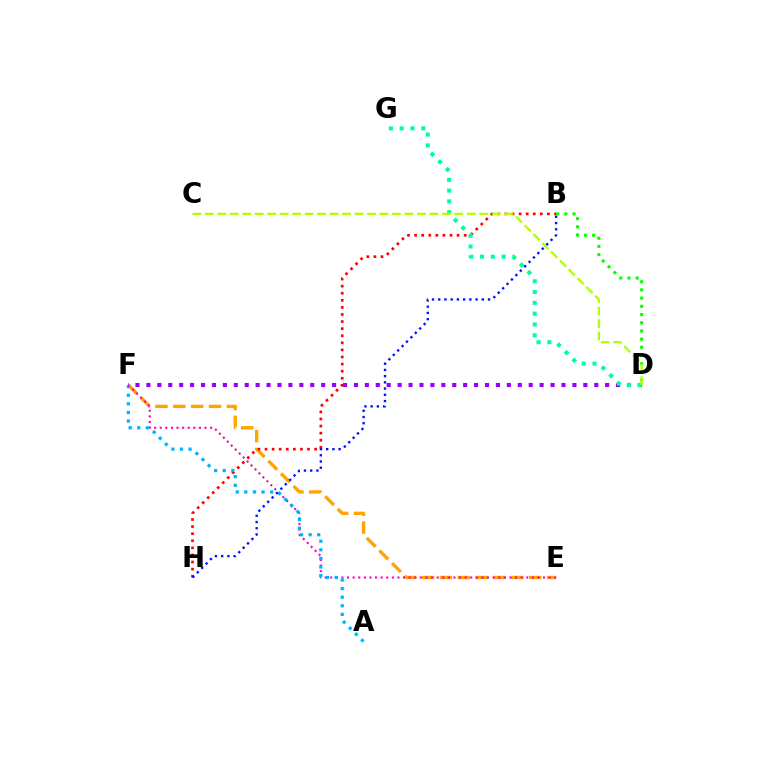{('E', 'F'): [{'color': '#ffa500', 'line_style': 'dashed', 'thickness': 2.43}, {'color': '#ff00bd', 'line_style': 'dotted', 'thickness': 1.52}], ('B', 'D'): [{'color': '#08ff00', 'line_style': 'dotted', 'thickness': 2.23}], ('B', 'H'): [{'color': '#ff0000', 'line_style': 'dotted', 'thickness': 1.92}, {'color': '#0010ff', 'line_style': 'dotted', 'thickness': 1.69}], ('A', 'F'): [{'color': '#00b5ff', 'line_style': 'dotted', 'thickness': 2.34}], ('D', 'F'): [{'color': '#9b00ff', 'line_style': 'dotted', 'thickness': 2.97}], ('D', 'G'): [{'color': '#00ff9d', 'line_style': 'dotted', 'thickness': 2.93}], ('C', 'D'): [{'color': '#b3ff00', 'line_style': 'dashed', 'thickness': 1.69}]}